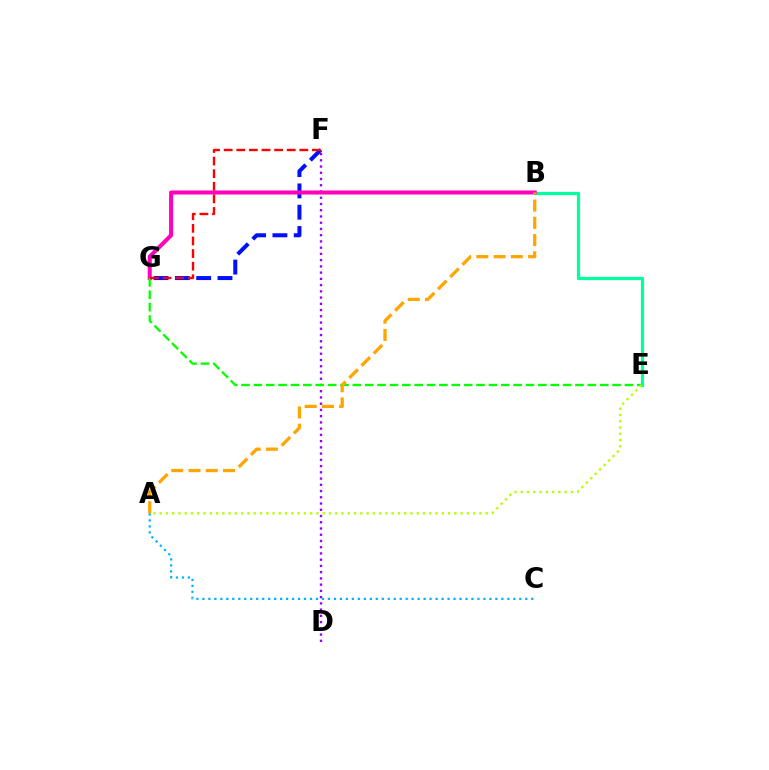{('B', 'E'): [{'color': '#00ff9d', 'line_style': 'solid', 'thickness': 2.3}], ('F', 'G'): [{'color': '#0010ff', 'line_style': 'dashed', 'thickness': 2.89}, {'color': '#ff0000', 'line_style': 'dashed', 'thickness': 1.71}], ('D', 'F'): [{'color': '#9b00ff', 'line_style': 'dotted', 'thickness': 1.7}], ('B', 'G'): [{'color': '#ff00bd', 'line_style': 'solid', 'thickness': 2.92}], ('E', 'G'): [{'color': '#08ff00', 'line_style': 'dashed', 'thickness': 1.68}], ('A', 'E'): [{'color': '#b3ff00', 'line_style': 'dotted', 'thickness': 1.7}], ('A', 'B'): [{'color': '#ffa500', 'line_style': 'dashed', 'thickness': 2.34}], ('A', 'C'): [{'color': '#00b5ff', 'line_style': 'dotted', 'thickness': 1.62}]}